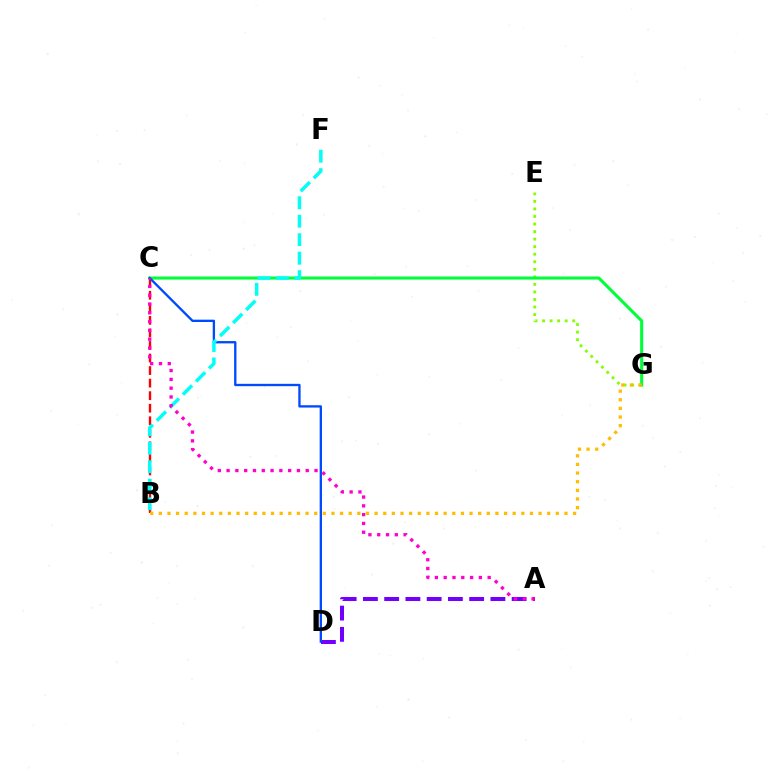{('E', 'G'): [{'color': '#84ff00', 'line_style': 'dotted', 'thickness': 2.05}], ('B', 'C'): [{'color': '#ff0000', 'line_style': 'dashed', 'thickness': 1.71}], ('C', 'G'): [{'color': '#00ff39', 'line_style': 'solid', 'thickness': 2.21}], ('A', 'D'): [{'color': '#7200ff', 'line_style': 'dashed', 'thickness': 2.89}], ('C', 'D'): [{'color': '#004bff', 'line_style': 'solid', 'thickness': 1.68}], ('B', 'F'): [{'color': '#00fff6', 'line_style': 'dashed', 'thickness': 2.51}], ('B', 'G'): [{'color': '#ffbd00', 'line_style': 'dotted', 'thickness': 2.34}], ('A', 'C'): [{'color': '#ff00cf', 'line_style': 'dotted', 'thickness': 2.39}]}